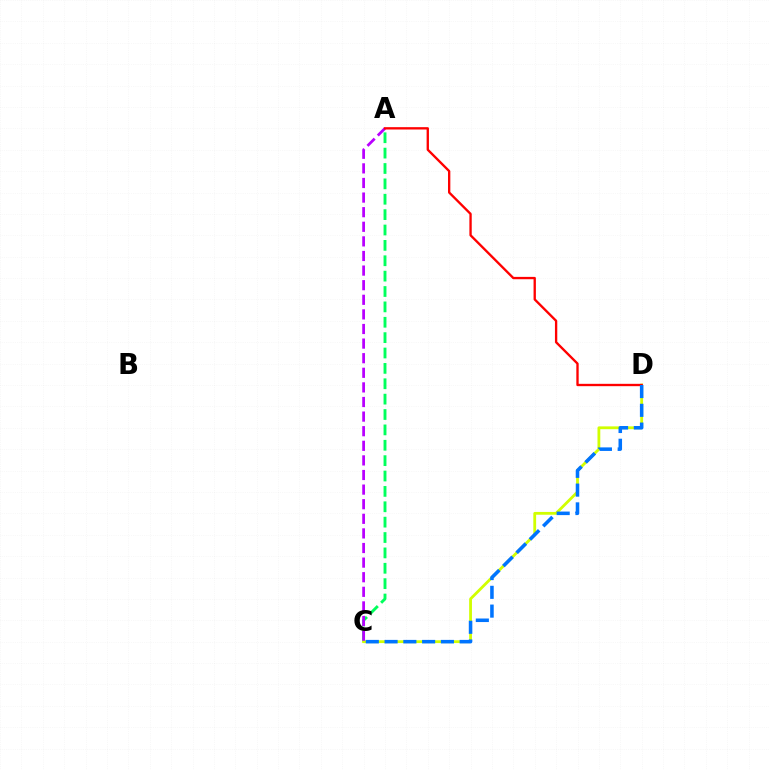{('A', 'C'): [{'color': '#00ff5c', 'line_style': 'dashed', 'thickness': 2.09}, {'color': '#b900ff', 'line_style': 'dashed', 'thickness': 1.98}], ('C', 'D'): [{'color': '#d1ff00', 'line_style': 'solid', 'thickness': 2.02}, {'color': '#0074ff', 'line_style': 'dashed', 'thickness': 2.55}], ('A', 'D'): [{'color': '#ff0000', 'line_style': 'solid', 'thickness': 1.69}]}